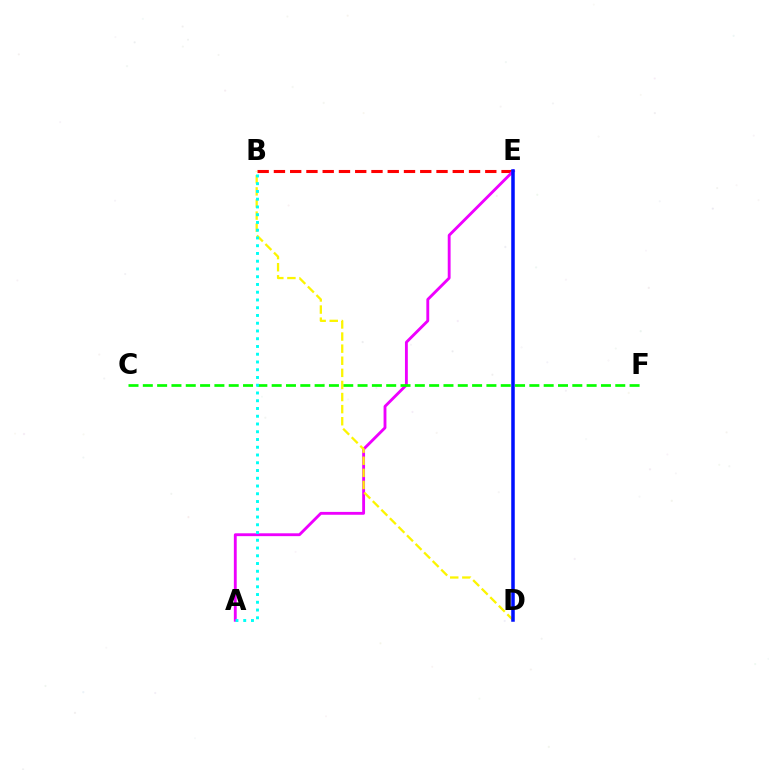{('B', 'E'): [{'color': '#ff0000', 'line_style': 'dashed', 'thickness': 2.21}], ('A', 'E'): [{'color': '#ee00ff', 'line_style': 'solid', 'thickness': 2.06}], ('C', 'F'): [{'color': '#08ff00', 'line_style': 'dashed', 'thickness': 1.94}], ('B', 'D'): [{'color': '#fcf500', 'line_style': 'dashed', 'thickness': 1.64}], ('A', 'B'): [{'color': '#00fff6', 'line_style': 'dotted', 'thickness': 2.11}], ('D', 'E'): [{'color': '#0010ff', 'line_style': 'solid', 'thickness': 2.53}]}